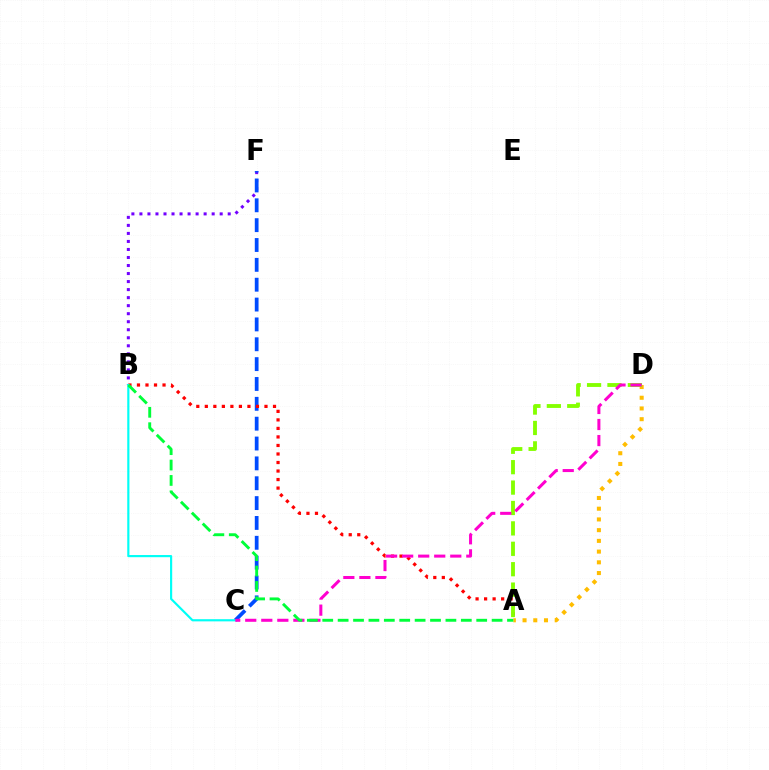{('B', 'F'): [{'color': '#7200ff', 'line_style': 'dotted', 'thickness': 2.18}], ('A', 'D'): [{'color': '#ffbd00', 'line_style': 'dotted', 'thickness': 2.91}, {'color': '#84ff00', 'line_style': 'dashed', 'thickness': 2.77}], ('C', 'F'): [{'color': '#004bff', 'line_style': 'dashed', 'thickness': 2.7}], ('A', 'B'): [{'color': '#ff0000', 'line_style': 'dotted', 'thickness': 2.32}, {'color': '#00ff39', 'line_style': 'dashed', 'thickness': 2.09}], ('B', 'C'): [{'color': '#00fff6', 'line_style': 'solid', 'thickness': 1.56}], ('C', 'D'): [{'color': '#ff00cf', 'line_style': 'dashed', 'thickness': 2.18}]}